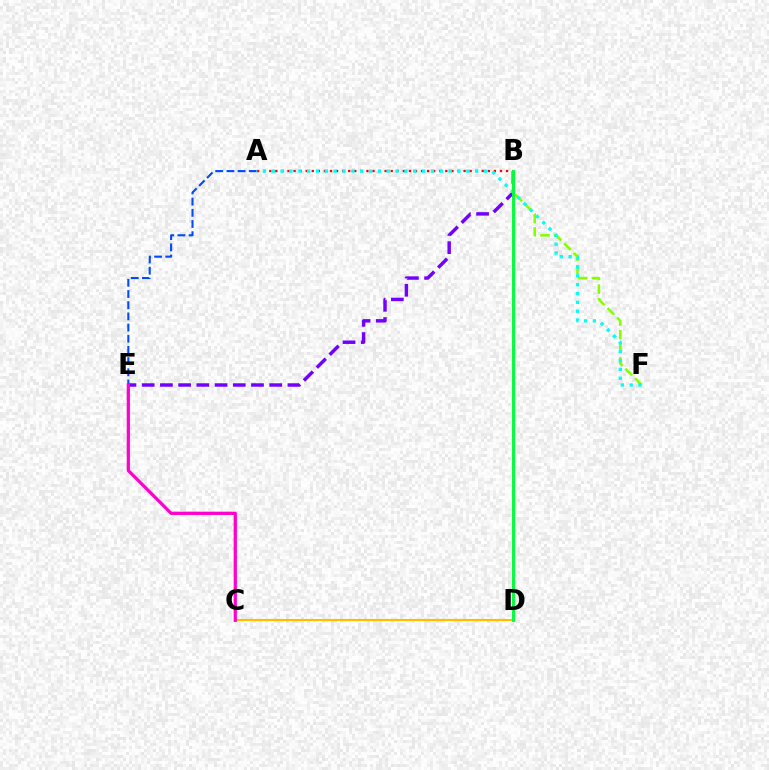{('C', 'D'): [{'color': '#ffbd00', 'line_style': 'solid', 'thickness': 1.52}], ('A', 'B'): [{'color': '#ff0000', 'line_style': 'dotted', 'thickness': 1.65}], ('B', 'E'): [{'color': '#7200ff', 'line_style': 'dashed', 'thickness': 2.47}], ('A', 'E'): [{'color': '#004bff', 'line_style': 'dashed', 'thickness': 1.52}], ('B', 'F'): [{'color': '#84ff00', 'line_style': 'dashed', 'thickness': 1.85}], ('A', 'F'): [{'color': '#00fff6', 'line_style': 'dotted', 'thickness': 2.4}], ('C', 'E'): [{'color': '#ff00cf', 'line_style': 'solid', 'thickness': 2.33}], ('B', 'D'): [{'color': '#00ff39', 'line_style': 'solid', 'thickness': 2.11}]}